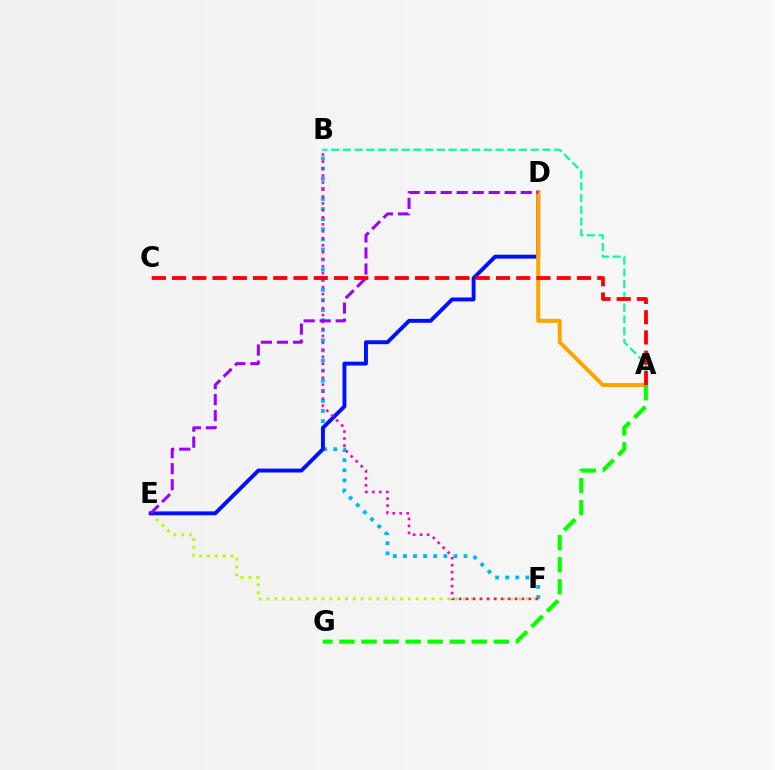{('B', 'F'): [{'color': '#00b5ff', 'line_style': 'dotted', 'thickness': 2.74}, {'color': '#ff00bd', 'line_style': 'dotted', 'thickness': 1.89}], ('E', 'F'): [{'color': '#b3ff00', 'line_style': 'dotted', 'thickness': 2.14}], ('D', 'E'): [{'color': '#0010ff', 'line_style': 'solid', 'thickness': 2.82}, {'color': '#9b00ff', 'line_style': 'dashed', 'thickness': 2.18}], ('A', 'B'): [{'color': '#00ff9d', 'line_style': 'dashed', 'thickness': 1.6}], ('A', 'D'): [{'color': '#ffa500', 'line_style': 'solid', 'thickness': 2.91}], ('A', 'G'): [{'color': '#08ff00', 'line_style': 'dashed', 'thickness': 2.99}], ('A', 'C'): [{'color': '#ff0000', 'line_style': 'dashed', 'thickness': 2.75}]}